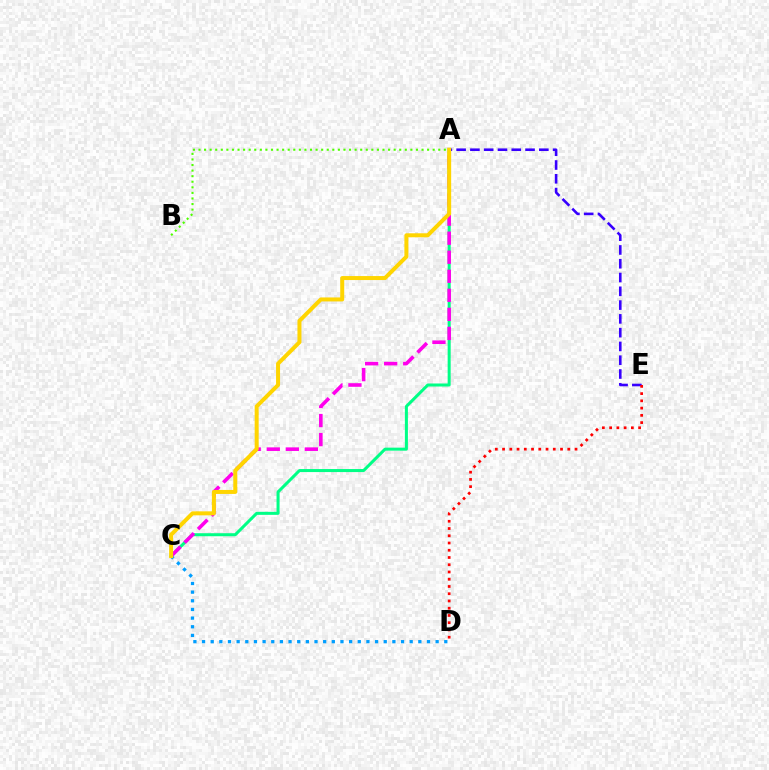{('C', 'D'): [{'color': '#009eff', 'line_style': 'dotted', 'thickness': 2.35}], ('A', 'C'): [{'color': '#00ff86', 'line_style': 'solid', 'thickness': 2.18}, {'color': '#ff00ed', 'line_style': 'dashed', 'thickness': 2.59}, {'color': '#ffd500', 'line_style': 'solid', 'thickness': 2.88}], ('A', 'B'): [{'color': '#4fff00', 'line_style': 'dotted', 'thickness': 1.51}], ('A', 'E'): [{'color': '#3700ff', 'line_style': 'dashed', 'thickness': 1.87}], ('D', 'E'): [{'color': '#ff0000', 'line_style': 'dotted', 'thickness': 1.97}]}